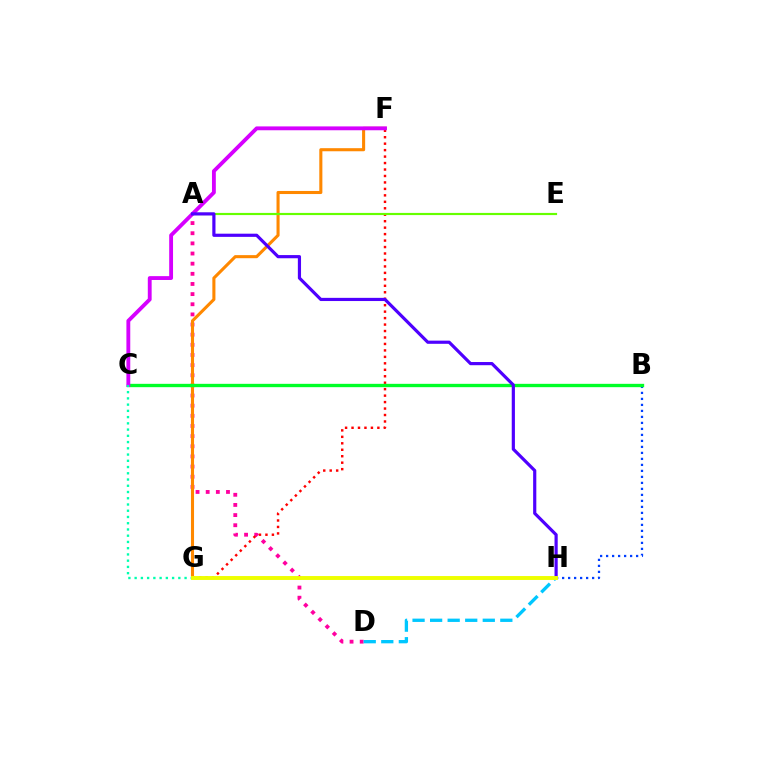{('B', 'H'): [{'color': '#003fff', 'line_style': 'dotted', 'thickness': 1.63}], ('A', 'D'): [{'color': '#ff00a0', 'line_style': 'dotted', 'thickness': 2.76}], ('F', 'G'): [{'color': '#ff0000', 'line_style': 'dotted', 'thickness': 1.76}, {'color': '#ff8800', 'line_style': 'solid', 'thickness': 2.21}], ('D', 'H'): [{'color': '#00c7ff', 'line_style': 'dashed', 'thickness': 2.38}], ('B', 'C'): [{'color': '#00ff27', 'line_style': 'solid', 'thickness': 2.41}], ('A', 'E'): [{'color': '#66ff00', 'line_style': 'solid', 'thickness': 1.56}], ('C', 'F'): [{'color': '#d600ff', 'line_style': 'solid', 'thickness': 2.77}], ('C', 'G'): [{'color': '#00ffaf', 'line_style': 'dotted', 'thickness': 1.7}], ('A', 'H'): [{'color': '#4f00ff', 'line_style': 'solid', 'thickness': 2.29}], ('G', 'H'): [{'color': '#eeff00', 'line_style': 'solid', 'thickness': 2.82}]}